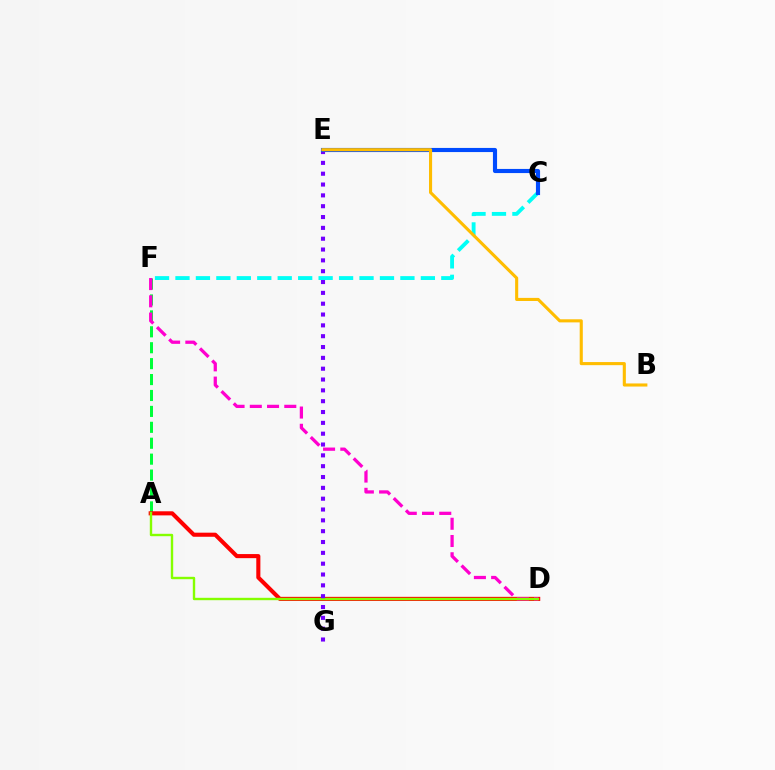{('A', 'F'): [{'color': '#00ff39', 'line_style': 'dashed', 'thickness': 2.16}], ('A', 'D'): [{'color': '#ff0000', 'line_style': 'solid', 'thickness': 2.94}, {'color': '#84ff00', 'line_style': 'solid', 'thickness': 1.72}], ('D', 'F'): [{'color': '#ff00cf', 'line_style': 'dashed', 'thickness': 2.34}], ('C', 'F'): [{'color': '#00fff6', 'line_style': 'dashed', 'thickness': 2.78}], ('E', 'G'): [{'color': '#7200ff', 'line_style': 'dotted', 'thickness': 2.94}], ('C', 'E'): [{'color': '#004bff', 'line_style': 'solid', 'thickness': 2.98}], ('B', 'E'): [{'color': '#ffbd00', 'line_style': 'solid', 'thickness': 2.23}]}